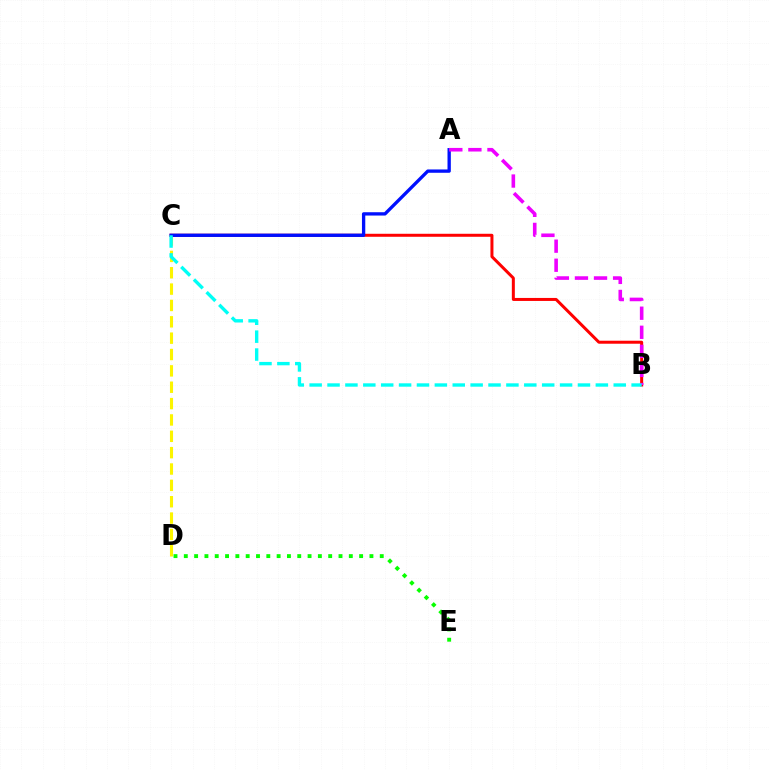{('C', 'D'): [{'color': '#fcf500', 'line_style': 'dashed', 'thickness': 2.22}], ('B', 'C'): [{'color': '#ff0000', 'line_style': 'solid', 'thickness': 2.16}, {'color': '#00fff6', 'line_style': 'dashed', 'thickness': 2.43}], ('A', 'C'): [{'color': '#0010ff', 'line_style': 'solid', 'thickness': 2.39}], ('D', 'E'): [{'color': '#08ff00', 'line_style': 'dotted', 'thickness': 2.8}], ('A', 'B'): [{'color': '#ee00ff', 'line_style': 'dashed', 'thickness': 2.59}]}